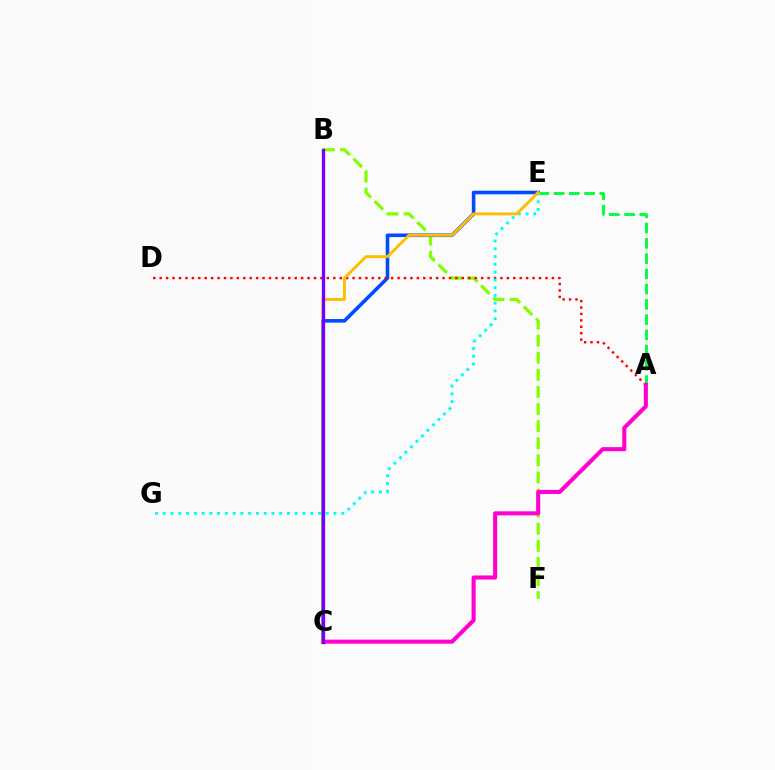{('B', 'F'): [{'color': '#84ff00', 'line_style': 'dashed', 'thickness': 2.32}], ('C', 'E'): [{'color': '#004bff', 'line_style': 'solid', 'thickness': 2.58}, {'color': '#ffbd00', 'line_style': 'solid', 'thickness': 2.08}], ('A', 'E'): [{'color': '#00ff39', 'line_style': 'dashed', 'thickness': 2.07}], ('A', 'D'): [{'color': '#ff0000', 'line_style': 'dotted', 'thickness': 1.75}], ('E', 'G'): [{'color': '#00fff6', 'line_style': 'dotted', 'thickness': 2.11}], ('A', 'C'): [{'color': '#ff00cf', 'line_style': 'solid', 'thickness': 2.93}], ('B', 'C'): [{'color': '#7200ff', 'line_style': 'solid', 'thickness': 2.39}]}